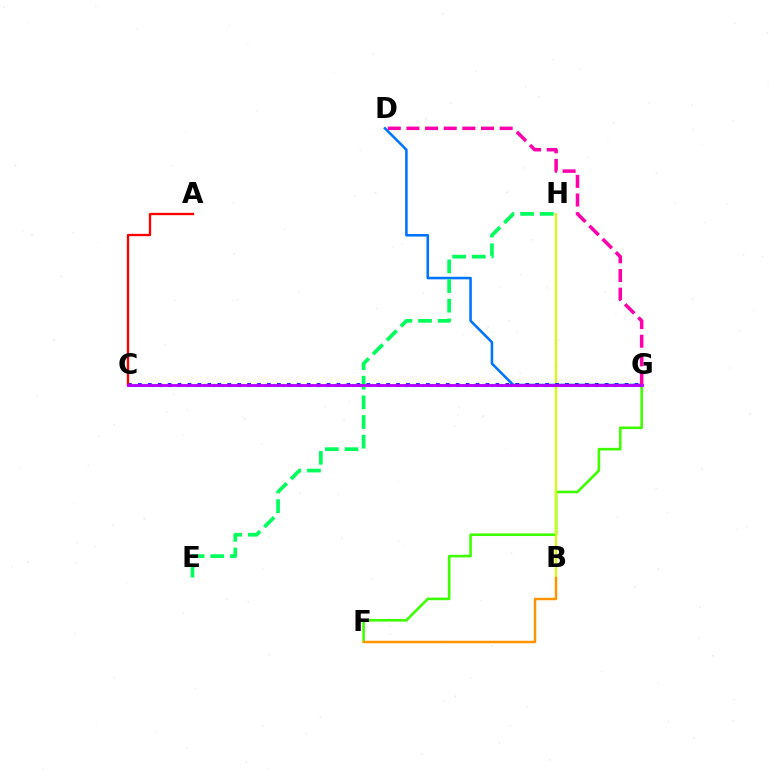{('C', 'G'): [{'color': '#00fff6', 'line_style': 'dotted', 'thickness': 2.37}, {'color': '#2500ff', 'line_style': 'dotted', 'thickness': 2.7}, {'color': '#b900ff', 'line_style': 'solid', 'thickness': 2.06}], ('D', 'G'): [{'color': '#0074ff', 'line_style': 'solid', 'thickness': 1.85}, {'color': '#ff00ac', 'line_style': 'dashed', 'thickness': 2.53}], ('F', 'G'): [{'color': '#3dff00', 'line_style': 'solid', 'thickness': 1.87}], ('B', 'H'): [{'color': '#d1ff00', 'line_style': 'solid', 'thickness': 1.54}], ('E', 'H'): [{'color': '#00ff5c', 'line_style': 'dashed', 'thickness': 2.67}], ('B', 'F'): [{'color': '#ff9400', 'line_style': 'solid', 'thickness': 1.79}], ('A', 'C'): [{'color': '#ff0000', 'line_style': 'solid', 'thickness': 1.67}]}